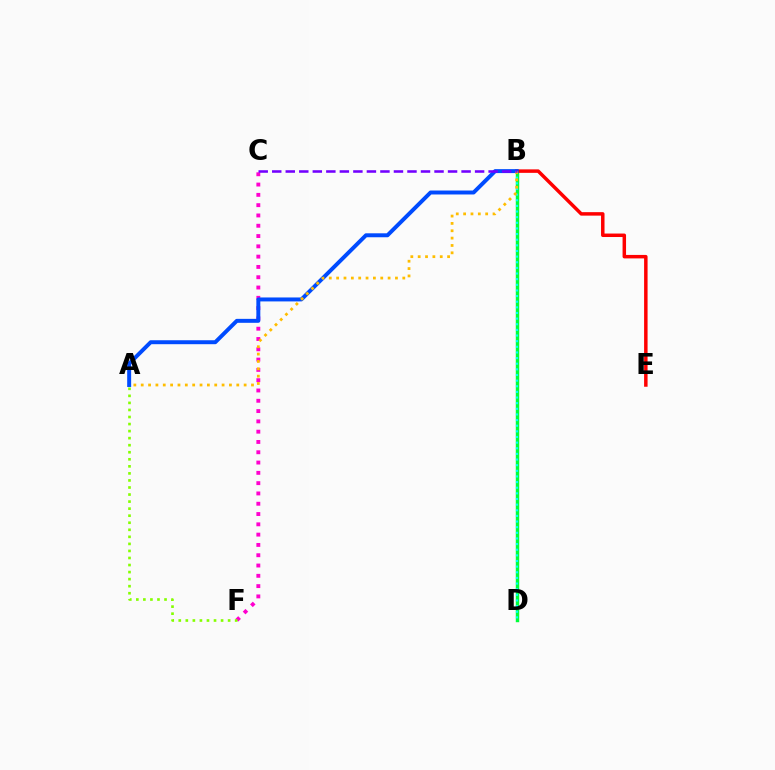{('B', 'D'): [{'color': '#00ff39', 'line_style': 'solid', 'thickness': 2.47}, {'color': '#00fff6', 'line_style': 'dotted', 'thickness': 1.53}], ('B', 'E'): [{'color': '#ff0000', 'line_style': 'solid', 'thickness': 2.51}], ('C', 'F'): [{'color': '#ff00cf', 'line_style': 'dotted', 'thickness': 2.8}], ('A', 'B'): [{'color': '#004bff', 'line_style': 'solid', 'thickness': 2.85}, {'color': '#ffbd00', 'line_style': 'dotted', 'thickness': 2.0}], ('B', 'C'): [{'color': '#7200ff', 'line_style': 'dashed', 'thickness': 1.84}], ('A', 'F'): [{'color': '#84ff00', 'line_style': 'dotted', 'thickness': 1.92}]}